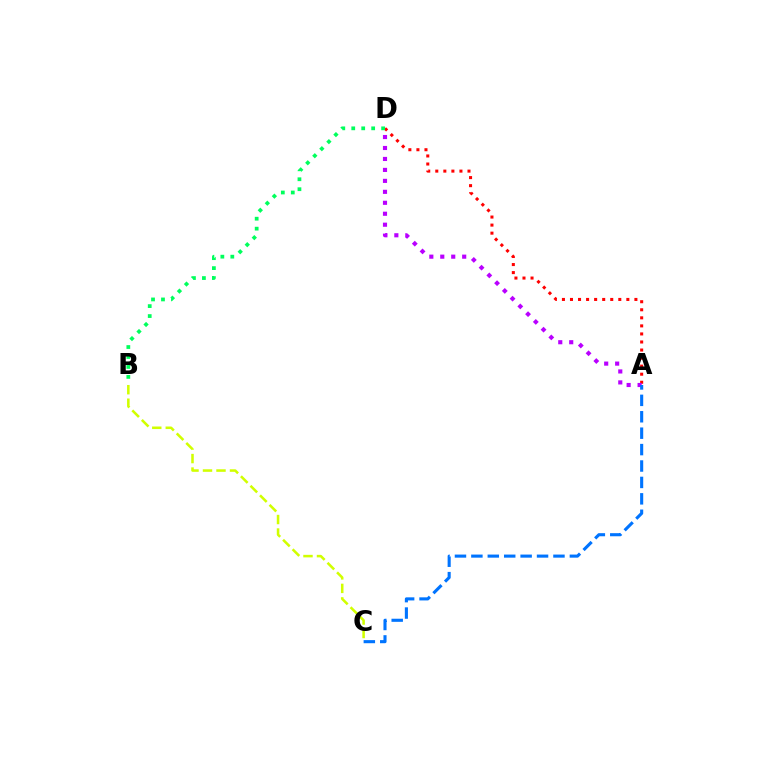{('B', 'C'): [{'color': '#d1ff00', 'line_style': 'dashed', 'thickness': 1.83}], ('A', 'D'): [{'color': '#ff0000', 'line_style': 'dotted', 'thickness': 2.19}, {'color': '#b900ff', 'line_style': 'dotted', 'thickness': 2.98}], ('A', 'C'): [{'color': '#0074ff', 'line_style': 'dashed', 'thickness': 2.23}], ('B', 'D'): [{'color': '#00ff5c', 'line_style': 'dotted', 'thickness': 2.71}]}